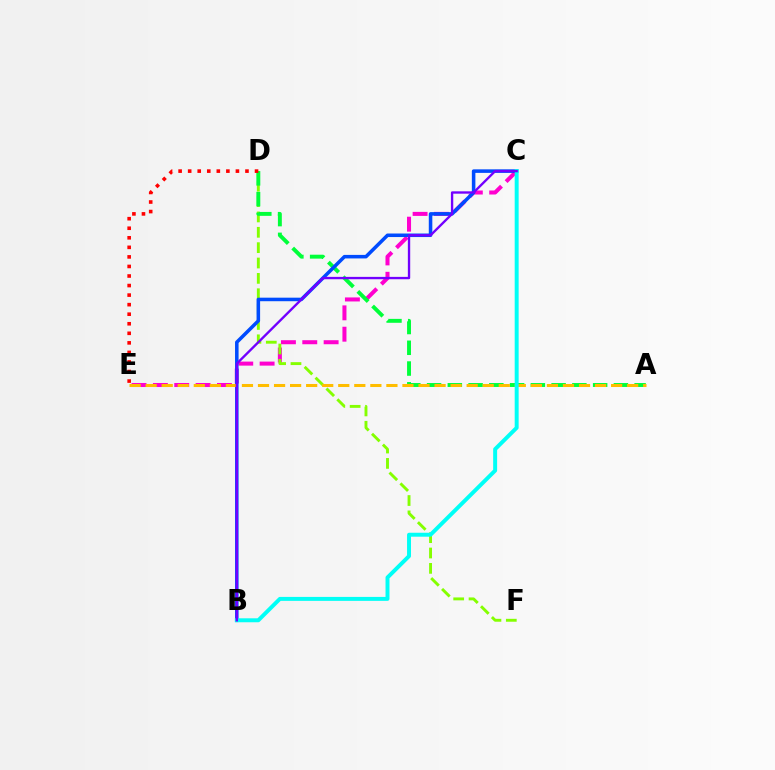{('C', 'E'): [{'color': '#ff00cf', 'line_style': 'dashed', 'thickness': 2.9}], ('D', 'F'): [{'color': '#84ff00', 'line_style': 'dashed', 'thickness': 2.09}], ('A', 'D'): [{'color': '#00ff39', 'line_style': 'dashed', 'thickness': 2.82}], ('B', 'C'): [{'color': '#004bff', 'line_style': 'solid', 'thickness': 2.55}, {'color': '#00fff6', 'line_style': 'solid', 'thickness': 2.84}, {'color': '#7200ff', 'line_style': 'solid', 'thickness': 1.7}], ('A', 'E'): [{'color': '#ffbd00', 'line_style': 'dashed', 'thickness': 2.18}], ('D', 'E'): [{'color': '#ff0000', 'line_style': 'dotted', 'thickness': 2.6}]}